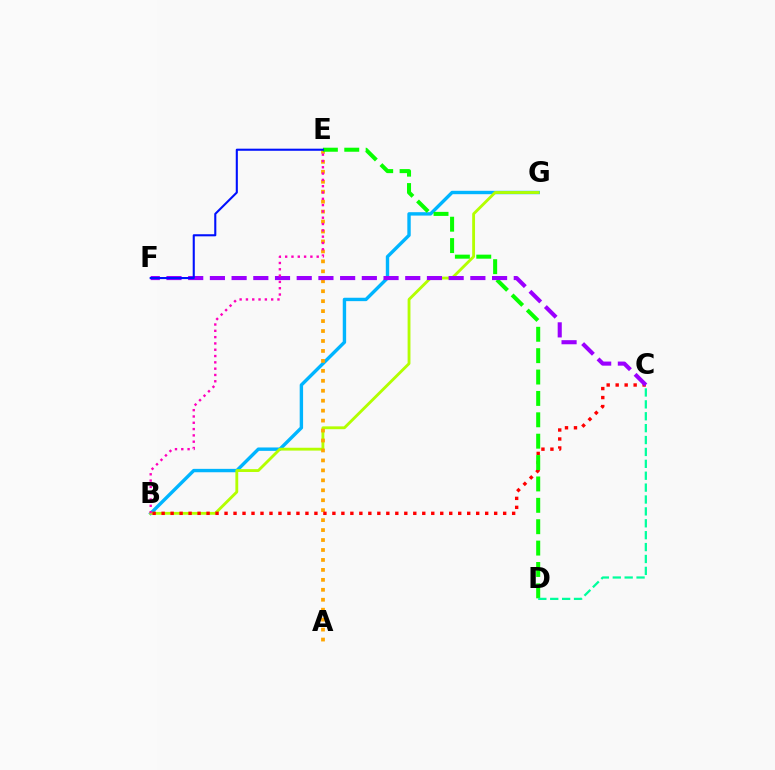{('B', 'G'): [{'color': '#00b5ff', 'line_style': 'solid', 'thickness': 2.44}, {'color': '#b3ff00', 'line_style': 'solid', 'thickness': 2.05}], ('A', 'E'): [{'color': '#ffa500', 'line_style': 'dotted', 'thickness': 2.7}], ('B', 'C'): [{'color': '#ff0000', 'line_style': 'dotted', 'thickness': 2.44}], ('D', 'E'): [{'color': '#08ff00', 'line_style': 'dashed', 'thickness': 2.9}], ('C', 'F'): [{'color': '#9b00ff', 'line_style': 'dashed', 'thickness': 2.95}], ('C', 'D'): [{'color': '#00ff9d', 'line_style': 'dashed', 'thickness': 1.62}], ('B', 'E'): [{'color': '#ff00bd', 'line_style': 'dotted', 'thickness': 1.71}], ('E', 'F'): [{'color': '#0010ff', 'line_style': 'solid', 'thickness': 1.51}]}